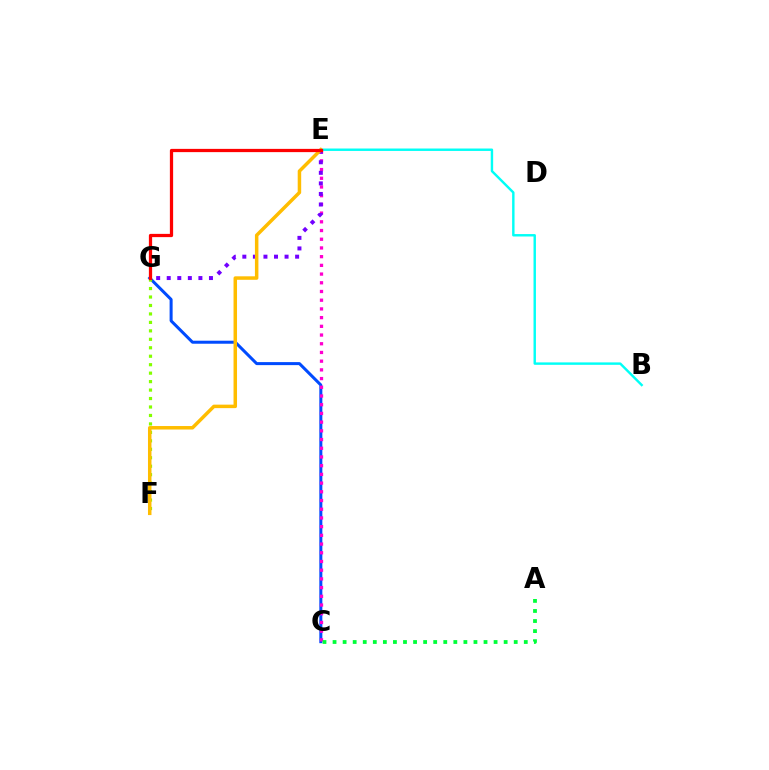{('C', 'G'): [{'color': '#004bff', 'line_style': 'solid', 'thickness': 2.17}], ('F', 'G'): [{'color': '#84ff00', 'line_style': 'dotted', 'thickness': 2.3}], ('C', 'E'): [{'color': '#ff00cf', 'line_style': 'dotted', 'thickness': 2.37}], ('A', 'C'): [{'color': '#00ff39', 'line_style': 'dotted', 'thickness': 2.73}], ('E', 'G'): [{'color': '#7200ff', 'line_style': 'dotted', 'thickness': 2.87}, {'color': '#ff0000', 'line_style': 'solid', 'thickness': 2.34}], ('B', 'E'): [{'color': '#00fff6', 'line_style': 'solid', 'thickness': 1.74}], ('E', 'F'): [{'color': '#ffbd00', 'line_style': 'solid', 'thickness': 2.51}]}